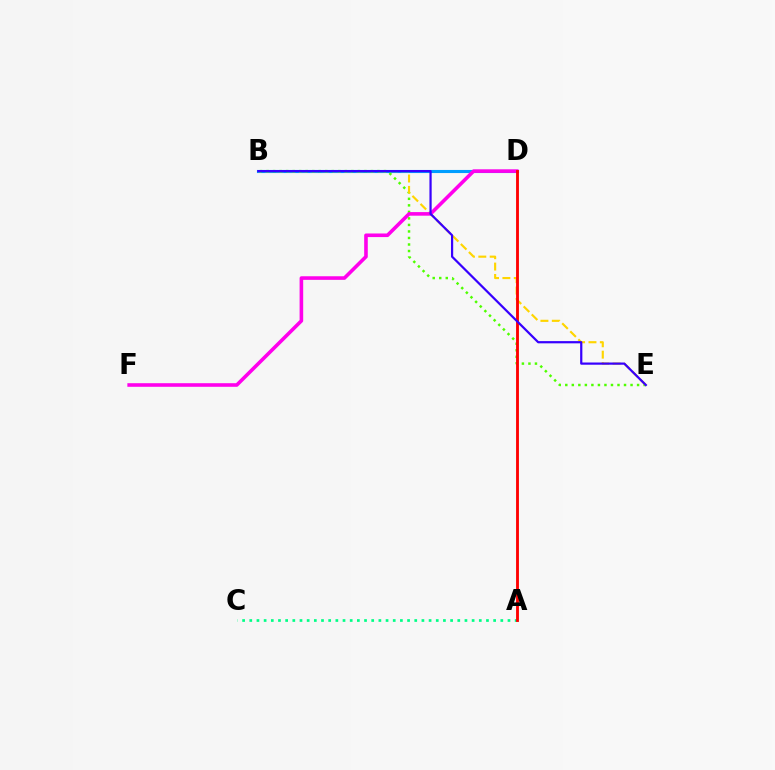{('B', 'D'): [{'color': '#009eff', 'line_style': 'solid', 'thickness': 2.23}], ('A', 'C'): [{'color': '#00ff86', 'line_style': 'dotted', 'thickness': 1.95}], ('B', 'E'): [{'color': '#4fff00', 'line_style': 'dotted', 'thickness': 1.77}, {'color': '#ffd500', 'line_style': 'dashed', 'thickness': 1.54}, {'color': '#3700ff', 'line_style': 'solid', 'thickness': 1.6}], ('D', 'F'): [{'color': '#ff00ed', 'line_style': 'solid', 'thickness': 2.59}], ('A', 'D'): [{'color': '#ff0000', 'line_style': 'solid', 'thickness': 2.06}]}